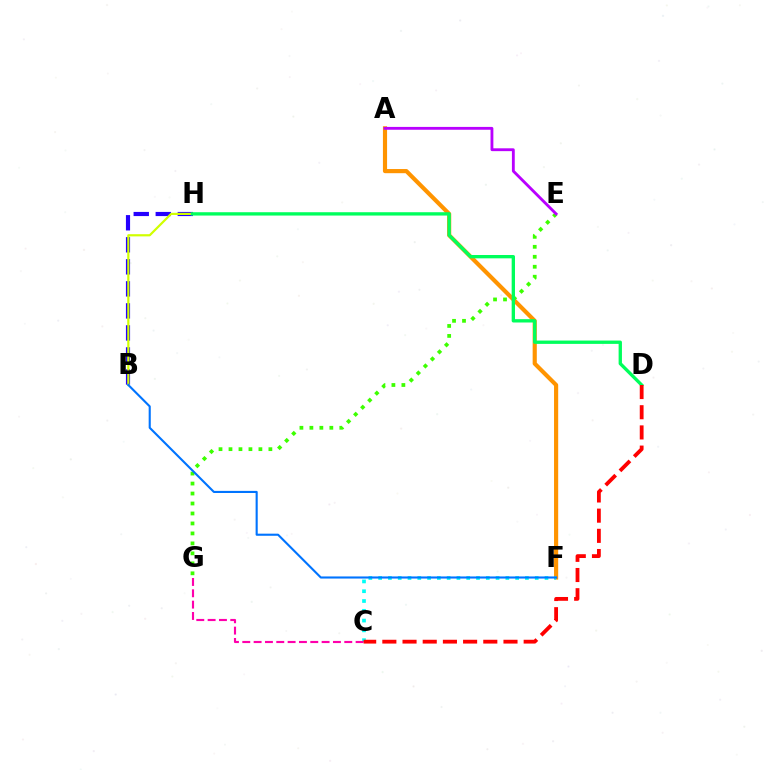{('A', 'F'): [{'color': '#ff9400', 'line_style': 'solid', 'thickness': 2.99}], ('E', 'G'): [{'color': '#3dff00', 'line_style': 'dotted', 'thickness': 2.71}], ('B', 'H'): [{'color': '#2500ff', 'line_style': 'dashed', 'thickness': 2.99}, {'color': '#d1ff00', 'line_style': 'solid', 'thickness': 1.58}], ('D', 'H'): [{'color': '#00ff5c', 'line_style': 'solid', 'thickness': 2.4}], ('C', 'F'): [{'color': '#00fff6', 'line_style': 'dotted', 'thickness': 2.66}], ('C', 'G'): [{'color': '#ff00ac', 'line_style': 'dashed', 'thickness': 1.54}], ('B', 'F'): [{'color': '#0074ff', 'line_style': 'solid', 'thickness': 1.52}], ('C', 'D'): [{'color': '#ff0000', 'line_style': 'dashed', 'thickness': 2.74}], ('A', 'E'): [{'color': '#b900ff', 'line_style': 'solid', 'thickness': 2.04}]}